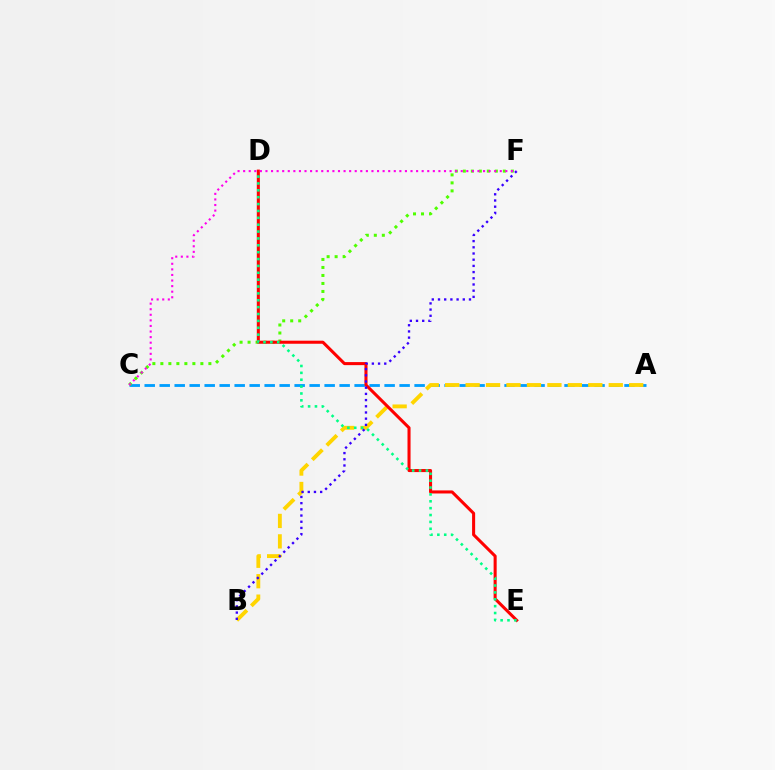{('A', 'C'): [{'color': '#009eff', 'line_style': 'dashed', 'thickness': 2.04}], ('C', 'F'): [{'color': '#4fff00', 'line_style': 'dotted', 'thickness': 2.17}, {'color': '#ff00ed', 'line_style': 'dotted', 'thickness': 1.52}], ('A', 'B'): [{'color': '#ffd500', 'line_style': 'dashed', 'thickness': 2.78}], ('D', 'E'): [{'color': '#ff0000', 'line_style': 'solid', 'thickness': 2.2}, {'color': '#00ff86', 'line_style': 'dotted', 'thickness': 1.87}], ('B', 'F'): [{'color': '#3700ff', 'line_style': 'dotted', 'thickness': 1.68}]}